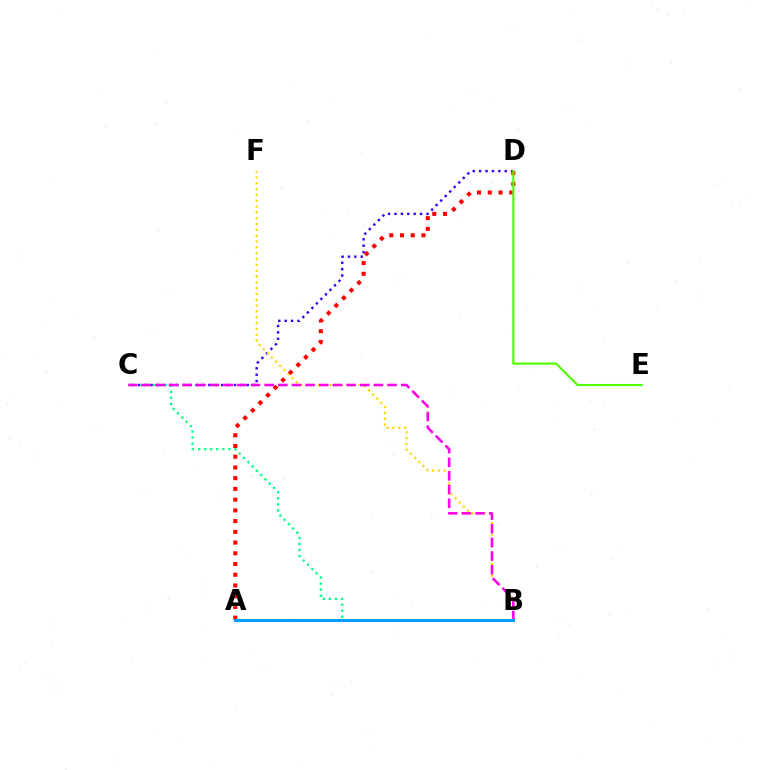{('C', 'D'): [{'color': '#3700ff', 'line_style': 'dotted', 'thickness': 1.74}], ('B', 'F'): [{'color': '#ffd500', 'line_style': 'dotted', 'thickness': 1.58}], ('A', 'D'): [{'color': '#ff0000', 'line_style': 'dotted', 'thickness': 2.92}], ('B', 'C'): [{'color': '#00ff86', 'line_style': 'dotted', 'thickness': 1.65}, {'color': '#ff00ed', 'line_style': 'dashed', 'thickness': 1.86}], ('D', 'E'): [{'color': '#4fff00', 'line_style': 'solid', 'thickness': 1.53}], ('A', 'B'): [{'color': '#009eff', 'line_style': 'solid', 'thickness': 2.21}]}